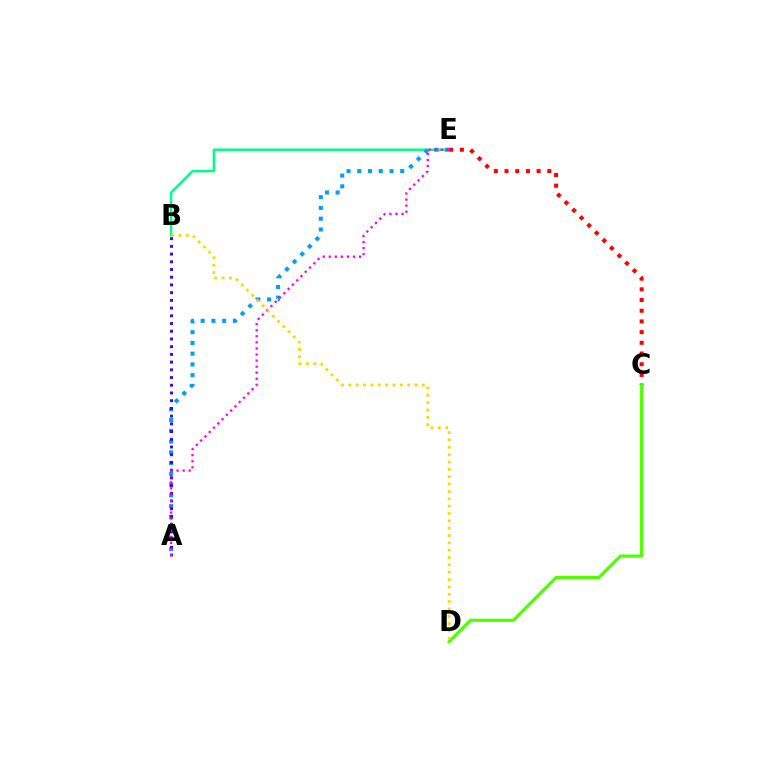{('B', 'E'): [{'color': '#00ff86', 'line_style': 'solid', 'thickness': 1.77}], ('C', 'E'): [{'color': '#ff0000', 'line_style': 'dotted', 'thickness': 2.91}], ('C', 'D'): [{'color': '#4fff00', 'line_style': 'solid', 'thickness': 2.3}], ('A', 'E'): [{'color': '#009eff', 'line_style': 'dotted', 'thickness': 2.92}, {'color': '#ff00ed', 'line_style': 'dotted', 'thickness': 1.65}], ('A', 'B'): [{'color': '#3700ff', 'line_style': 'dotted', 'thickness': 2.1}], ('B', 'D'): [{'color': '#ffd500', 'line_style': 'dotted', 'thickness': 2.0}]}